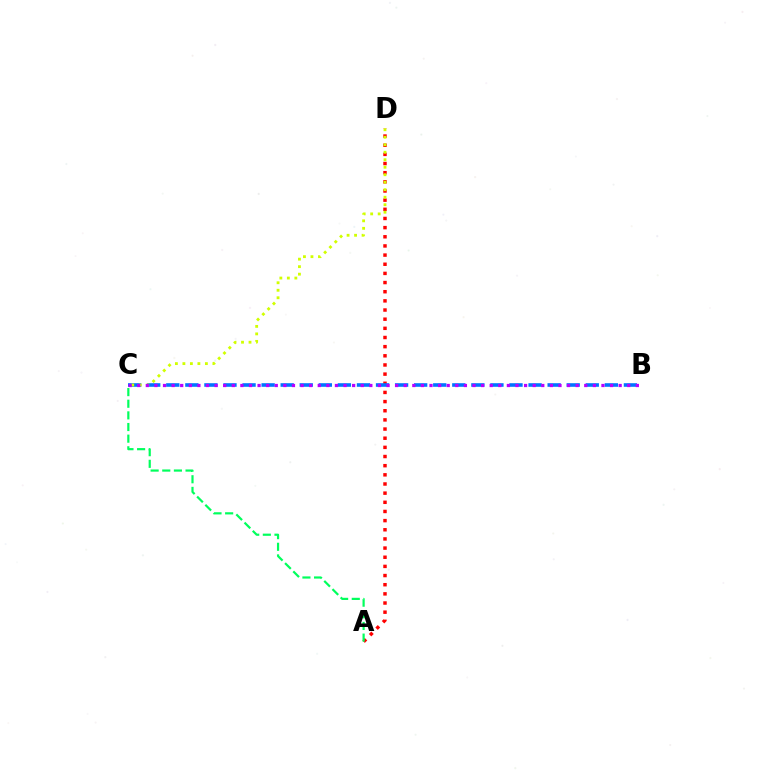{('A', 'D'): [{'color': '#ff0000', 'line_style': 'dotted', 'thickness': 2.49}], ('A', 'C'): [{'color': '#00ff5c', 'line_style': 'dashed', 'thickness': 1.58}], ('B', 'C'): [{'color': '#0074ff', 'line_style': 'dashed', 'thickness': 2.59}, {'color': '#b900ff', 'line_style': 'dotted', 'thickness': 2.34}], ('C', 'D'): [{'color': '#d1ff00', 'line_style': 'dotted', 'thickness': 2.04}]}